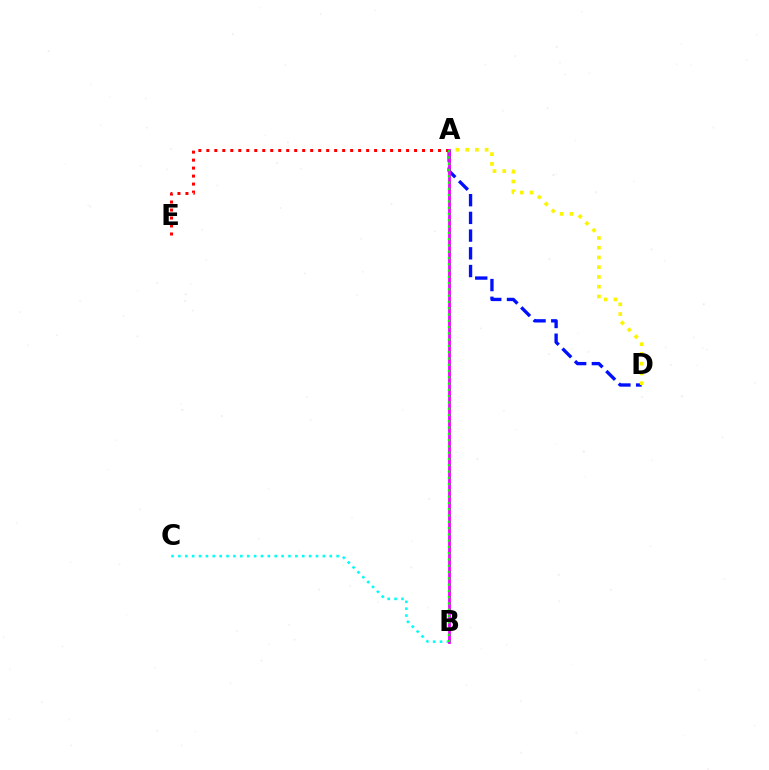{('A', 'D'): [{'color': '#0010ff', 'line_style': 'dashed', 'thickness': 2.41}, {'color': '#fcf500', 'line_style': 'dotted', 'thickness': 2.65}], ('A', 'E'): [{'color': '#ff0000', 'line_style': 'dotted', 'thickness': 2.17}], ('B', 'C'): [{'color': '#00fff6', 'line_style': 'dotted', 'thickness': 1.87}], ('A', 'B'): [{'color': '#ee00ff', 'line_style': 'solid', 'thickness': 2.03}, {'color': '#08ff00', 'line_style': 'dotted', 'thickness': 1.71}]}